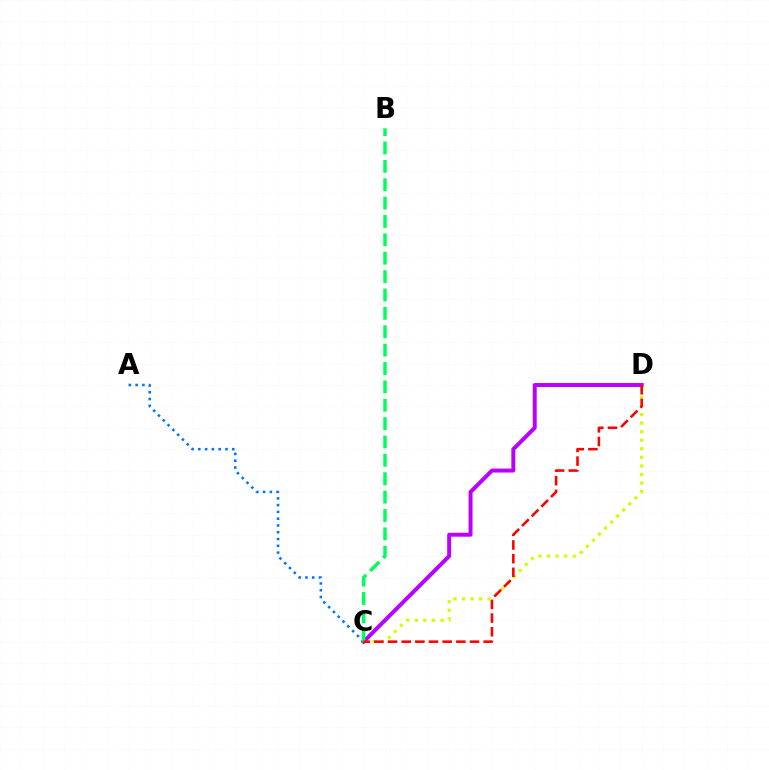{('C', 'D'): [{'color': '#d1ff00', 'line_style': 'dotted', 'thickness': 2.33}, {'color': '#b900ff', 'line_style': 'solid', 'thickness': 2.85}, {'color': '#ff0000', 'line_style': 'dashed', 'thickness': 1.86}], ('A', 'C'): [{'color': '#0074ff', 'line_style': 'dotted', 'thickness': 1.84}], ('B', 'C'): [{'color': '#00ff5c', 'line_style': 'dashed', 'thickness': 2.5}]}